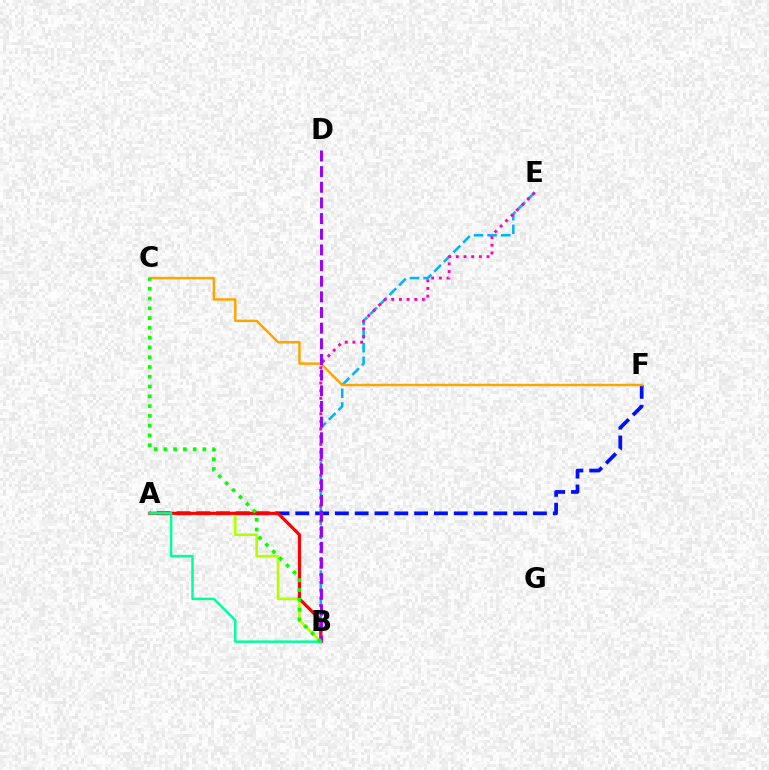{('B', 'E'): [{'color': '#00b5ff', 'line_style': 'dashed', 'thickness': 1.85}, {'color': '#ff00bd', 'line_style': 'dotted', 'thickness': 2.08}], ('A', 'F'): [{'color': '#0010ff', 'line_style': 'dashed', 'thickness': 2.69}], ('A', 'B'): [{'color': '#b3ff00', 'line_style': 'solid', 'thickness': 1.87}, {'color': '#ff0000', 'line_style': 'solid', 'thickness': 2.28}, {'color': '#00ff9d', 'line_style': 'solid', 'thickness': 1.79}], ('C', 'F'): [{'color': '#ffa500', 'line_style': 'solid', 'thickness': 1.77}], ('B', 'D'): [{'color': '#9b00ff', 'line_style': 'dashed', 'thickness': 2.13}], ('B', 'C'): [{'color': '#08ff00', 'line_style': 'dotted', 'thickness': 2.66}]}